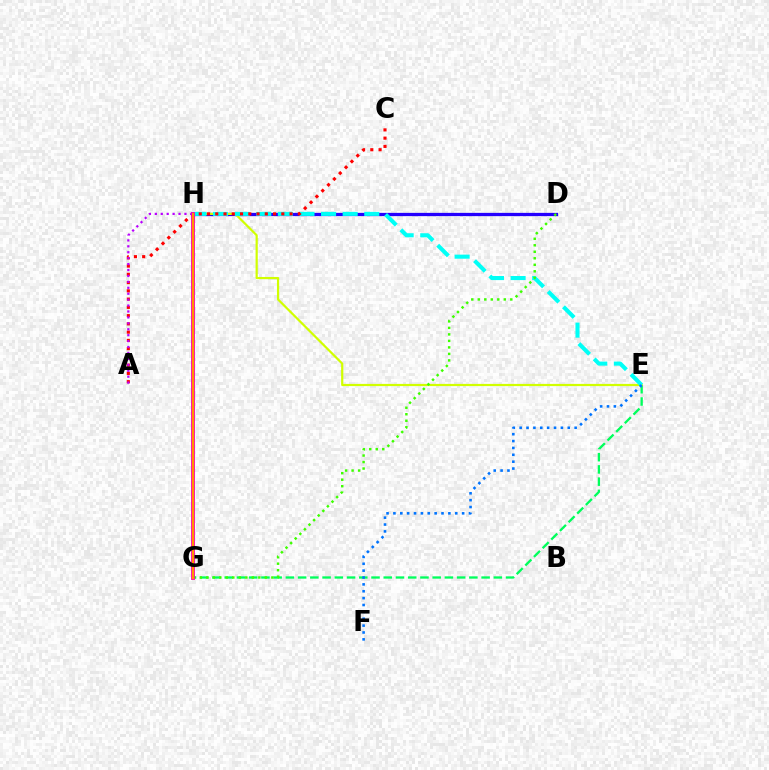{('D', 'H'): [{'color': '#2500ff', 'line_style': 'solid', 'thickness': 2.35}], ('E', 'G'): [{'color': '#00ff5c', 'line_style': 'dashed', 'thickness': 1.66}], ('E', 'H'): [{'color': '#d1ff00', 'line_style': 'solid', 'thickness': 1.58}, {'color': '#00fff6', 'line_style': 'dashed', 'thickness': 2.94}], ('D', 'G'): [{'color': '#3dff00', 'line_style': 'dotted', 'thickness': 1.77}], ('A', 'C'): [{'color': '#ff0000', 'line_style': 'dotted', 'thickness': 2.24}], ('G', 'H'): [{'color': '#ff00ac', 'line_style': 'solid', 'thickness': 2.75}, {'color': '#ff9400', 'line_style': 'solid', 'thickness': 1.51}], ('E', 'F'): [{'color': '#0074ff', 'line_style': 'dotted', 'thickness': 1.87}], ('A', 'H'): [{'color': '#b900ff', 'line_style': 'dotted', 'thickness': 1.61}]}